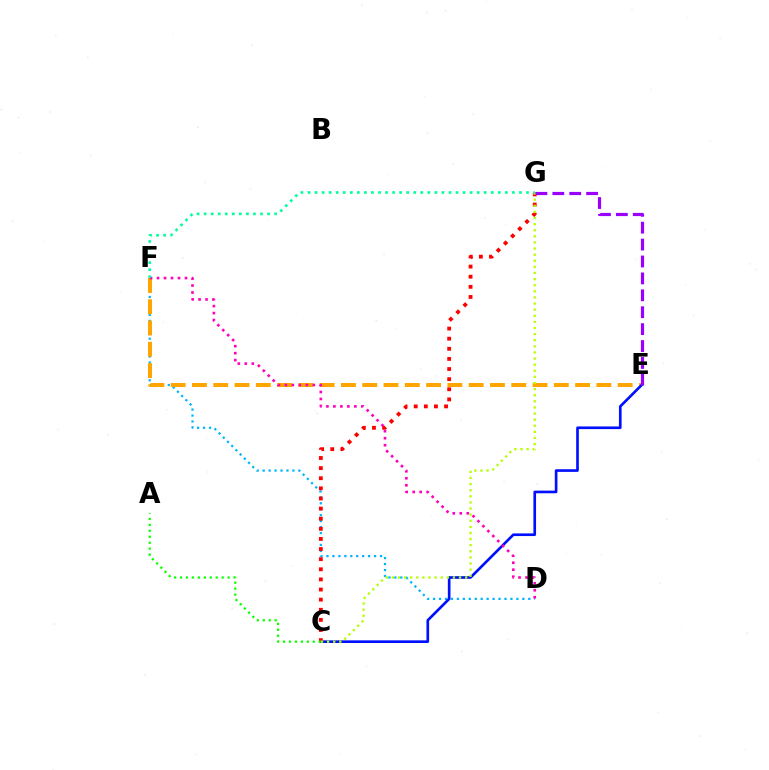{('D', 'F'): [{'color': '#00b5ff', 'line_style': 'dotted', 'thickness': 1.62}, {'color': '#ff00bd', 'line_style': 'dotted', 'thickness': 1.9}], ('E', 'F'): [{'color': '#ffa500', 'line_style': 'dashed', 'thickness': 2.89}], ('C', 'E'): [{'color': '#0010ff', 'line_style': 'solid', 'thickness': 1.91}], ('C', 'G'): [{'color': '#ff0000', 'line_style': 'dotted', 'thickness': 2.75}, {'color': '#b3ff00', 'line_style': 'dotted', 'thickness': 1.66}], ('F', 'G'): [{'color': '#00ff9d', 'line_style': 'dotted', 'thickness': 1.91}], ('E', 'G'): [{'color': '#9b00ff', 'line_style': 'dashed', 'thickness': 2.3}], ('A', 'C'): [{'color': '#08ff00', 'line_style': 'dotted', 'thickness': 1.62}]}